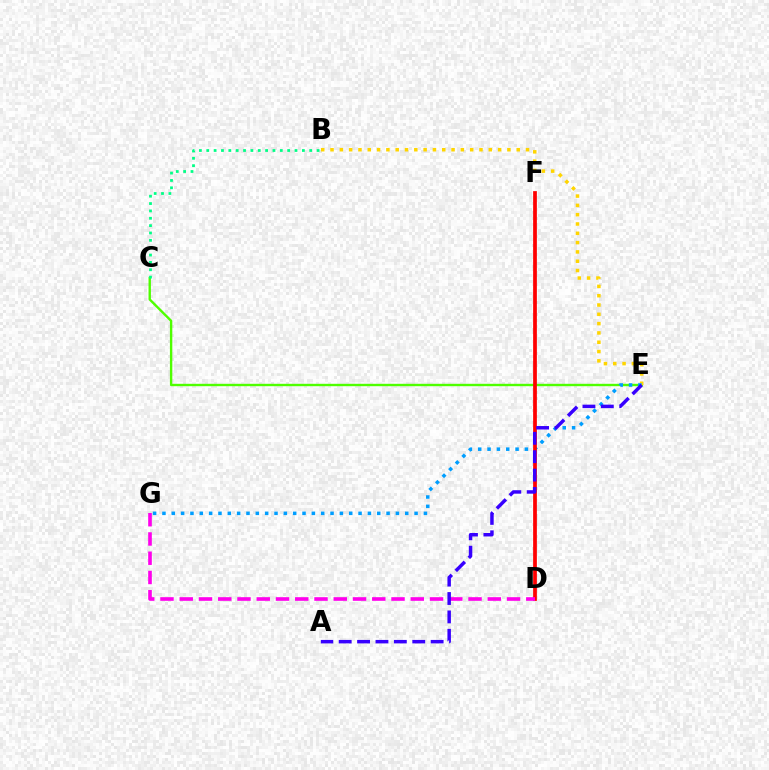{('C', 'E'): [{'color': '#4fff00', 'line_style': 'solid', 'thickness': 1.72}], ('B', 'E'): [{'color': '#ffd500', 'line_style': 'dotted', 'thickness': 2.53}], ('E', 'G'): [{'color': '#009eff', 'line_style': 'dotted', 'thickness': 2.54}], ('D', 'F'): [{'color': '#ff0000', 'line_style': 'solid', 'thickness': 2.69}], ('D', 'G'): [{'color': '#ff00ed', 'line_style': 'dashed', 'thickness': 2.62}], ('A', 'E'): [{'color': '#3700ff', 'line_style': 'dashed', 'thickness': 2.5}], ('B', 'C'): [{'color': '#00ff86', 'line_style': 'dotted', 'thickness': 2.0}]}